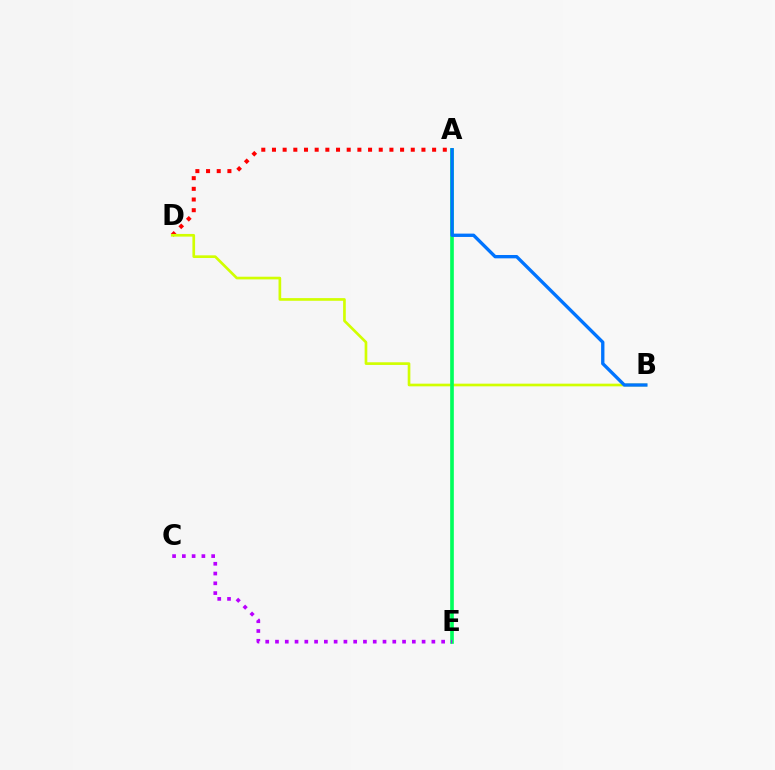{('A', 'D'): [{'color': '#ff0000', 'line_style': 'dotted', 'thickness': 2.9}], ('B', 'D'): [{'color': '#d1ff00', 'line_style': 'solid', 'thickness': 1.92}], ('A', 'E'): [{'color': '#00ff5c', 'line_style': 'solid', 'thickness': 2.63}], ('A', 'B'): [{'color': '#0074ff', 'line_style': 'solid', 'thickness': 2.4}], ('C', 'E'): [{'color': '#b900ff', 'line_style': 'dotted', 'thickness': 2.66}]}